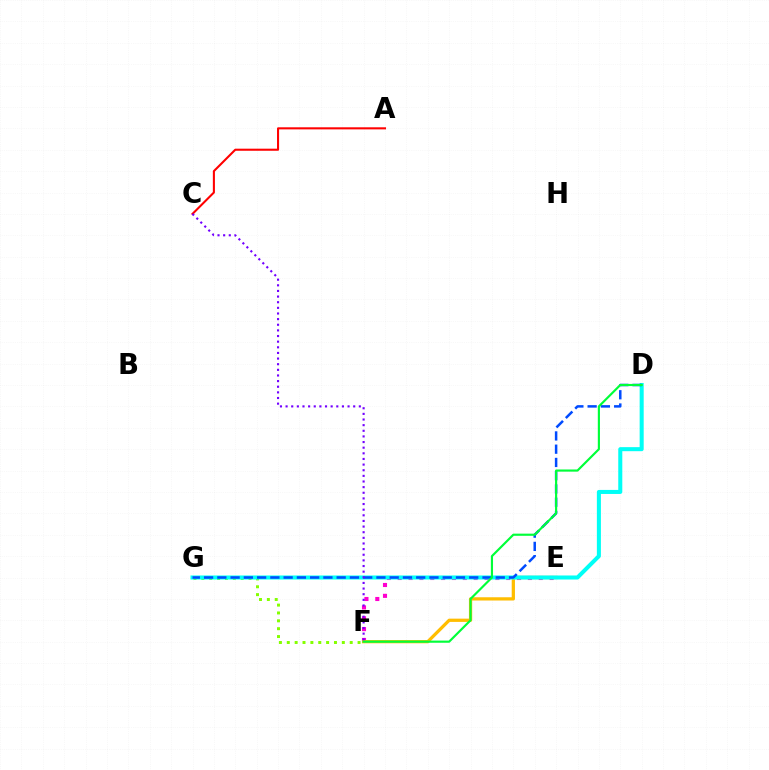{('E', 'F'): [{'color': '#ff00cf', 'line_style': 'dotted', 'thickness': 2.95}, {'color': '#ffbd00', 'line_style': 'solid', 'thickness': 2.34}], ('F', 'G'): [{'color': '#84ff00', 'line_style': 'dotted', 'thickness': 2.14}], ('D', 'G'): [{'color': '#00fff6', 'line_style': 'solid', 'thickness': 2.91}, {'color': '#004bff', 'line_style': 'dashed', 'thickness': 1.8}], ('A', 'C'): [{'color': '#ff0000', 'line_style': 'solid', 'thickness': 1.5}], ('D', 'F'): [{'color': '#00ff39', 'line_style': 'solid', 'thickness': 1.56}], ('C', 'F'): [{'color': '#7200ff', 'line_style': 'dotted', 'thickness': 1.53}]}